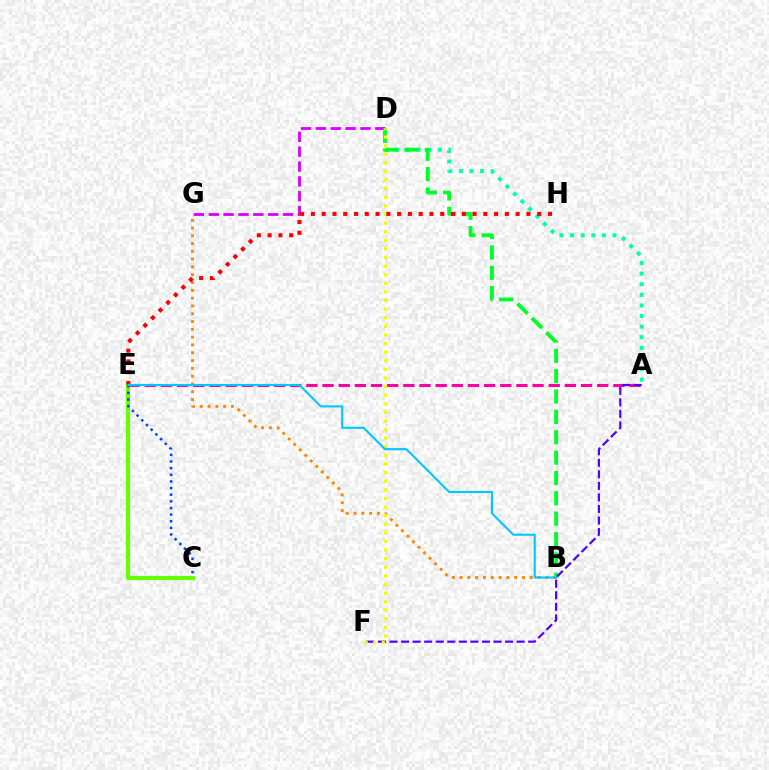{('A', 'D'): [{'color': '#00ffaf', 'line_style': 'dotted', 'thickness': 2.88}], ('A', 'E'): [{'color': '#ff00a0', 'line_style': 'dashed', 'thickness': 2.2}], ('D', 'G'): [{'color': '#d600ff', 'line_style': 'dashed', 'thickness': 2.02}], ('B', 'D'): [{'color': '#00ff27', 'line_style': 'dashed', 'thickness': 2.77}], ('A', 'F'): [{'color': '#4f00ff', 'line_style': 'dashed', 'thickness': 1.57}], ('B', 'G'): [{'color': '#ff8800', 'line_style': 'dotted', 'thickness': 2.12}], ('D', 'F'): [{'color': '#eeff00', 'line_style': 'dotted', 'thickness': 2.34}], ('C', 'E'): [{'color': '#66ff00', 'line_style': 'solid', 'thickness': 3.0}, {'color': '#003fff', 'line_style': 'dotted', 'thickness': 1.8}], ('E', 'H'): [{'color': '#ff0000', 'line_style': 'dotted', 'thickness': 2.93}], ('B', 'E'): [{'color': '#00c7ff', 'line_style': 'solid', 'thickness': 1.51}]}